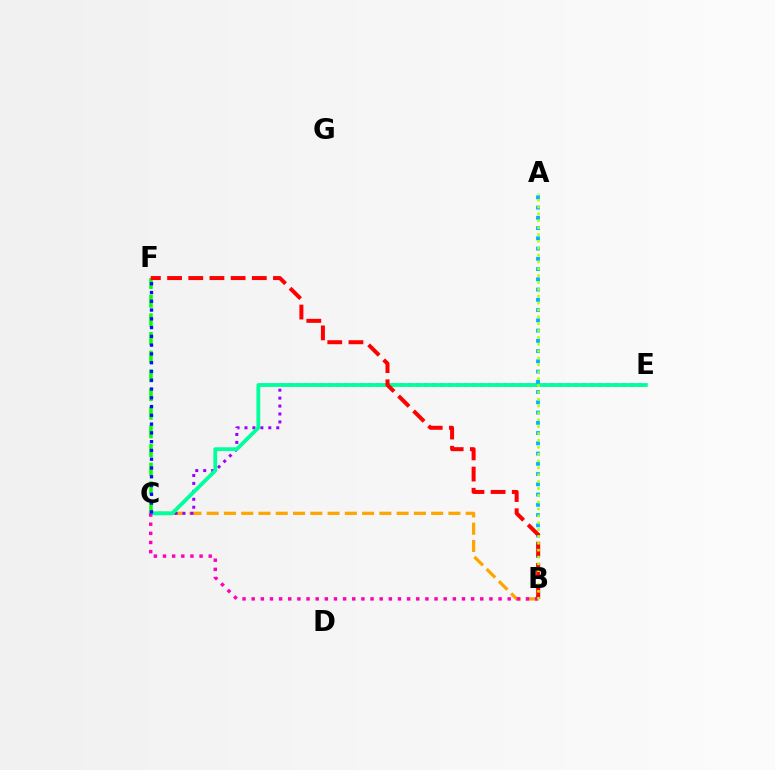{('B', 'C'): [{'color': '#ffa500', 'line_style': 'dashed', 'thickness': 2.35}, {'color': '#ff00bd', 'line_style': 'dotted', 'thickness': 2.48}], ('C', 'E'): [{'color': '#9b00ff', 'line_style': 'dotted', 'thickness': 2.16}, {'color': '#00ff9d', 'line_style': 'solid', 'thickness': 2.74}], ('C', 'F'): [{'color': '#08ff00', 'line_style': 'dashed', 'thickness': 2.54}, {'color': '#0010ff', 'line_style': 'dotted', 'thickness': 2.38}], ('A', 'B'): [{'color': '#00b5ff', 'line_style': 'dotted', 'thickness': 2.78}, {'color': '#b3ff00', 'line_style': 'dotted', 'thickness': 1.86}], ('B', 'F'): [{'color': '#ff0000', 'line_style': 'dashed', 'thickness': 2.88}]}